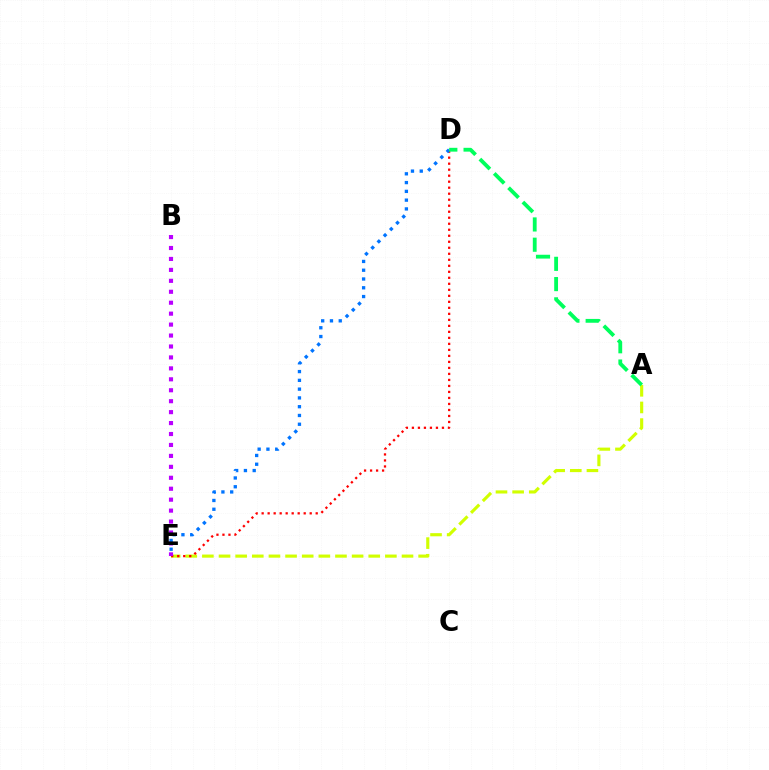{('A', 'E'): [{'color': '#d1ff00', 'line_style': 'dashed', 'thickness': 2.26}], ('D', 'E'): [{'color': '#ff0000', 'line_style': 'dotted', 'thickness': 1.63}, {'color': '#0074ff', 'line_style': 'dotted', 'thickness': 2.39}], ('B', 'E'): [{'color': '#b900ff', 'line_style': 'dotted', 'thickness': 2.97}], ('A', 'D'): [{'color': '#00ff5c', 'line_style': 'dashed', 'thickness': 2.75}]}